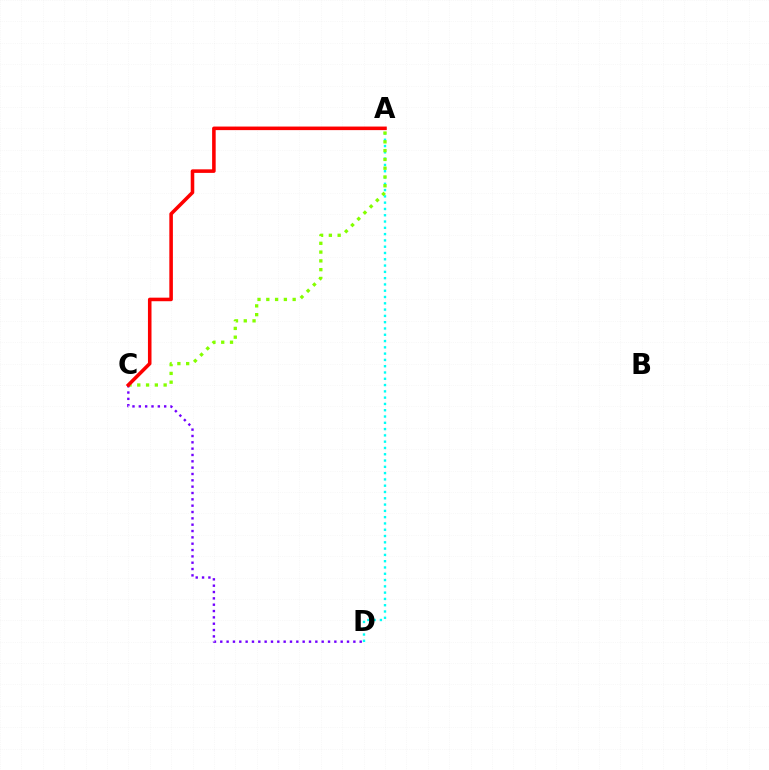{('A', 'D'): [{'color': '#00fff6', 'line_style': 'dotted', 'thickness': 1.71}], ('A', 'C'): [{'color': '#84ff00', 'line_style': 'dotted', 'thickness': 2.39}, {'color': '#ff0000', 'line_style': 'solid', 'thickness': 2.56}], ('C', 'D'): [{'color': '#7200ff', 'line_style': 'dotted', 'thickness': 1.72}]}